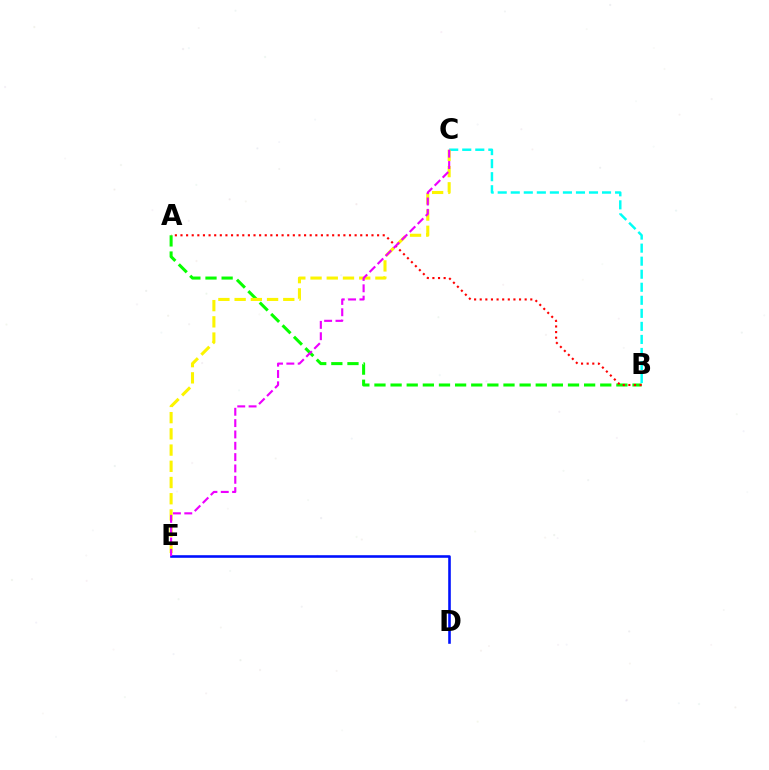{('A', 'B'): [{'color': '#08ff00', 'line_style': 'dashed', 'thickness': 2.19}, {'color': '#ff0000', 'line_style': 'dotted', 'thickness': 1.53}], ('B', 'C'): [{'color': '#00fff6', 'line_style': 'dashed', 'thickness': 1.77}], ('C', 'E'): [{'color': '#fcf500', 'line_style': 'dashed', 'thickness': 2.2}, {'color': '#ee00ff', 'line_style': 'dashed', 'thickness': 1.54}], ('D', 'E'): [{'color': '#0010ff', 'line_style': 'solid', 'thickness': 1.87}]}